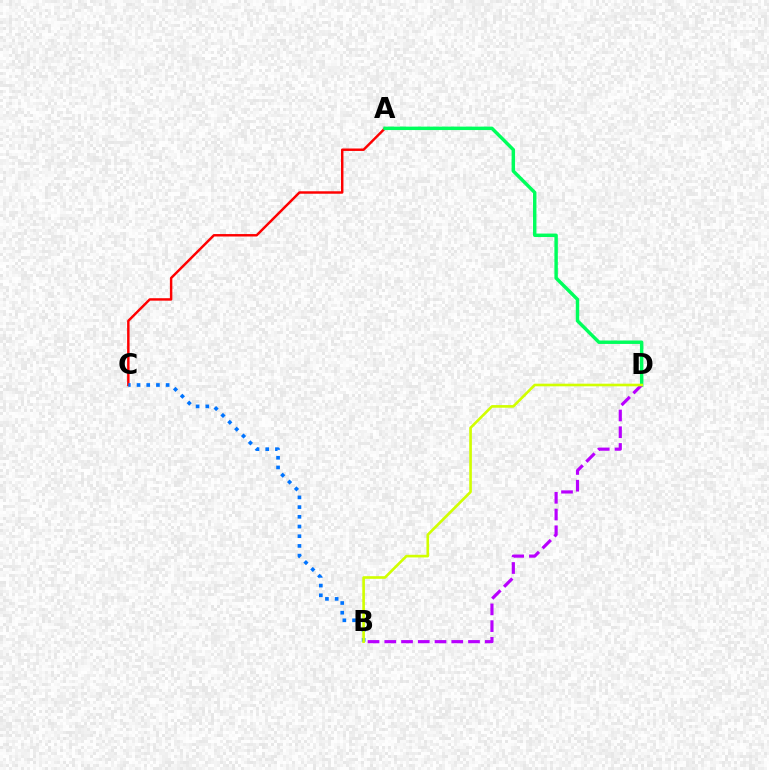{('A', 'C'): [{'color': '#ff0000', 'line_style': 'solid', 'thickness': 1.76}], ('A', 'D'): [{'color': '#00ff5c', 'line_style': 'solid', 'thickness': 2.47}], ('B', 'C'): [{'color': '#0074ff', 'line_style': 'dotted', 'thickness': 2.64}], ('B', 'D'): [{'color': '#b900ff', 'line_style': 'dashed', 'thickness': 2.27}, {'color': '#d1ff00', 'line_style': 'solid', 'thickness': 1.9}]}